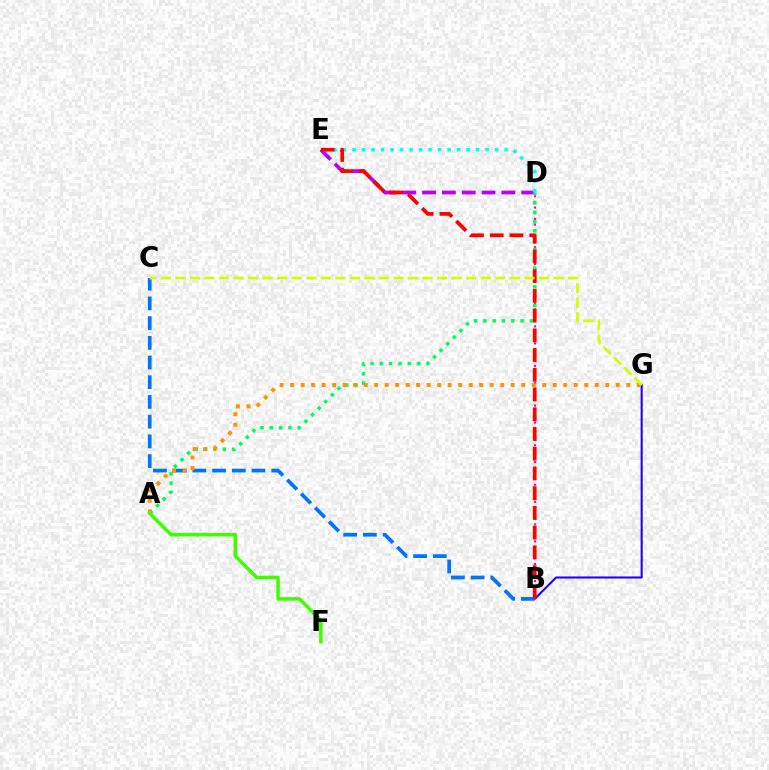{('D', 'E'): [{'color': '#b900ff', 'line_style': 'dashed', 'thickness': 2.69}, {'color': '#00fff6', 'line_style': 'dotted', 'thickness': 2.58}], ('B', 'G'): [{'color': '#2500ff', 'line_style': 'solid', 'thickness': 1.51}], ('B', 'C'): [{'color': '#0074ff', 'line_style': 'dashed', 'thickness': 2.68}], ('B', 'D'): [{'color': '#ff00ac', 'line_style': 'dotted', 'thickness': 1.54}], ('A', 'D'): [{'color': '#00ff5c', 'line_style': 'dotted', 'thickness': 2.53}], ('A', 'G'): [{'color': '#ff9400', 'line_style': 'dotted', 'thickness': 2.85}], ('A', 'F'): [{'color': '#3dff00', 'line_style': 'solid', 'thickness': 2.51}], ('B', 'E'): [{'color': '#ff0000', 'line_style': 'dashed', 'thickness': 2.68}], ('C', 'G'): [{'color': '#d1ff00', 'line_style': 'dashed', 'thickness': 1.98}]}